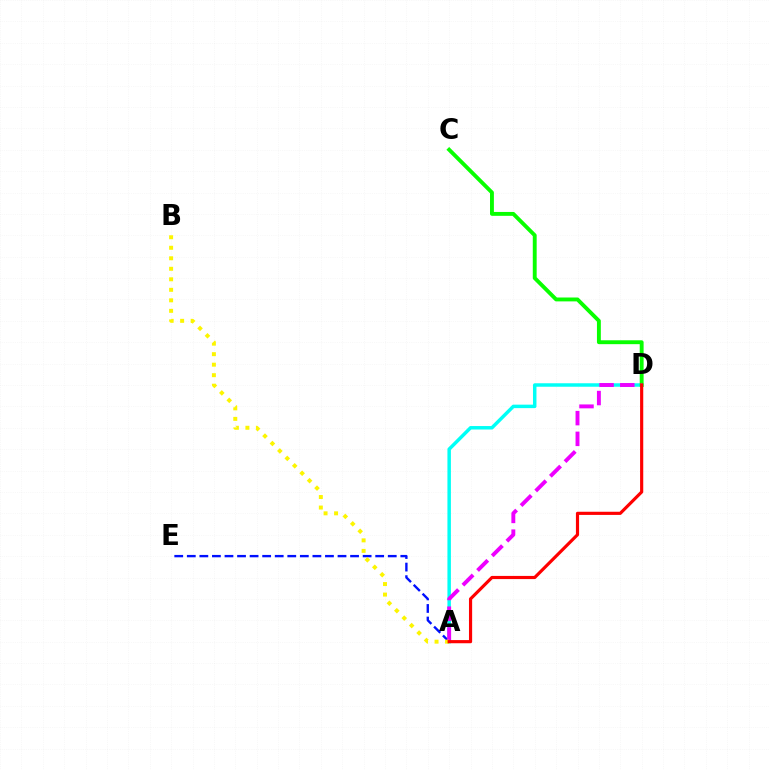{('A', 'D'): [{'color': '#00fff6', 'line_style': 'solid', 'thickness': 2.5}, {'color': '#ee00ff', 'line_style': 'dashed', 'thickness': 2.82}, {'color': '#ff0000', 'line_style': 'solid', 'thickness': 2.28}], ('C', 'D'): [{'color': '#08ff00', 'line_style': 'solid', 'thickness': 2.8}], ('A', 'E'): [{'color': '#0010ff', 'line_style': 'dashed', 'thickness': 1.71}], ('A', 'B'): [{'color': '#fcf500', 'line_style': 'dotted', 'thickness': 2.86}]}